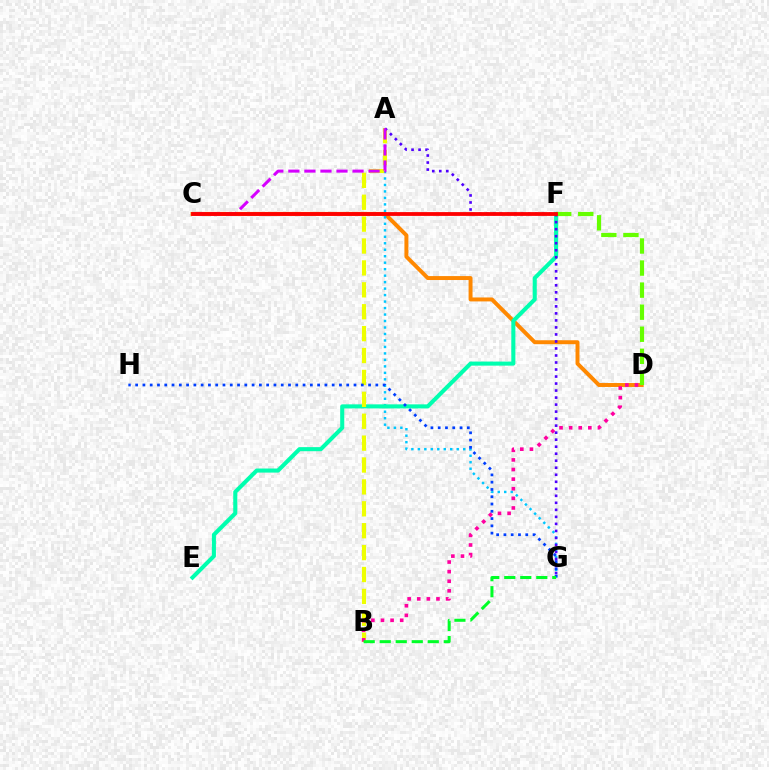{('C', 'D'): [{'color': '#ff8800', 'line_style': 'solid', 'thickness': 2.84}], ('A', 'G'): [{'color': '#00c7ff', 'line_style': 'dotted', 'thickness': 1.76}, {'color': '#4f00ff', 'line_style': 'dotted', 'thickness': 1.91}], ('E', 'F'): [{'color': '#00ffaf', 'line_style': 'solid', 'thickness': 2.93}], ('A', 'B'): [{'color': '#eeff00', 'line_style': 'dashed', 'thickness': 2.97}], ('B', 'D'): [{'color': '#ff00a0', 'line_style': 'dotted', 'thickness': 2.61}], ('G', 'H'): [{'color': '#003fff', 'line_style': 'dotted', 'thickness': 1.98}], ('D', 'F'): [{'color': '#66ff00', 'line_style': 'dashed', 'thickness': 3.0}], ('B', 'G'): [{'color': '#00ff27', 'line_style': 'dashed', 'thickness': 2.18}], ('A', 'C'): [{'color': '#d600ff', 'line_style': 'dashed', 'thickness': 2.18}], ('C', 'F'): [{'color': '#ff0000', 'line_style': 'solid', 'thickness': 2.74}]}